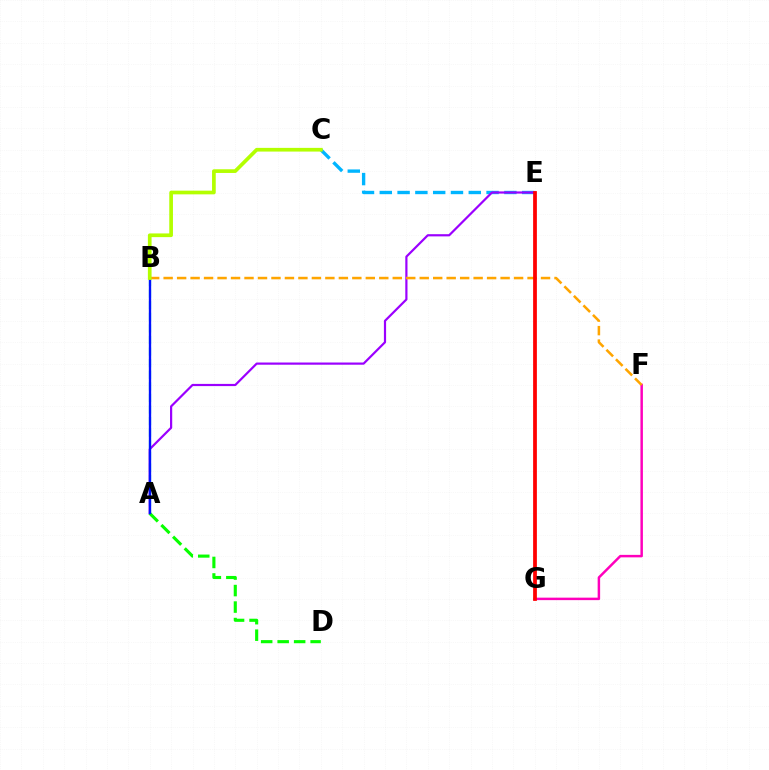{('A', 'B'): [{'color': '#00ff9d', 'line_style': 'dashed', 'thickness': 1.57}, {'color': '#0010ff', 'line_style': 'solid', 'thickness': 1.69}], ('F', 'G'): [{'color': '#ff00bd', 'line_style': 'solid', 'thickness': 1.79}], ('C', 'E'): [{'color': '#00b5ff', 'line_style': 'dashed', 'thickness': 2.42}], ('A', 'E'): [{'color': '#9b00ff', 'line_style': 'solid', 'thickness': 1.58}], ('A', 'D'): [{'color': '#08ff00', 'line_style': 'dashed', 'thickness': 2.24}], ('B', 'F'): [{'color': '#ffa500', 'line_style': 'dashed', 'thickness': 1.83}], ('E', 'G'): [{'color': '#ff0000', 'line_style': 'solid', 'thickness': 2.7}], ('B', 'C'): [{'color': '#b3ff00', 'line_style': 'solid', 'thickness': 2.66}]}